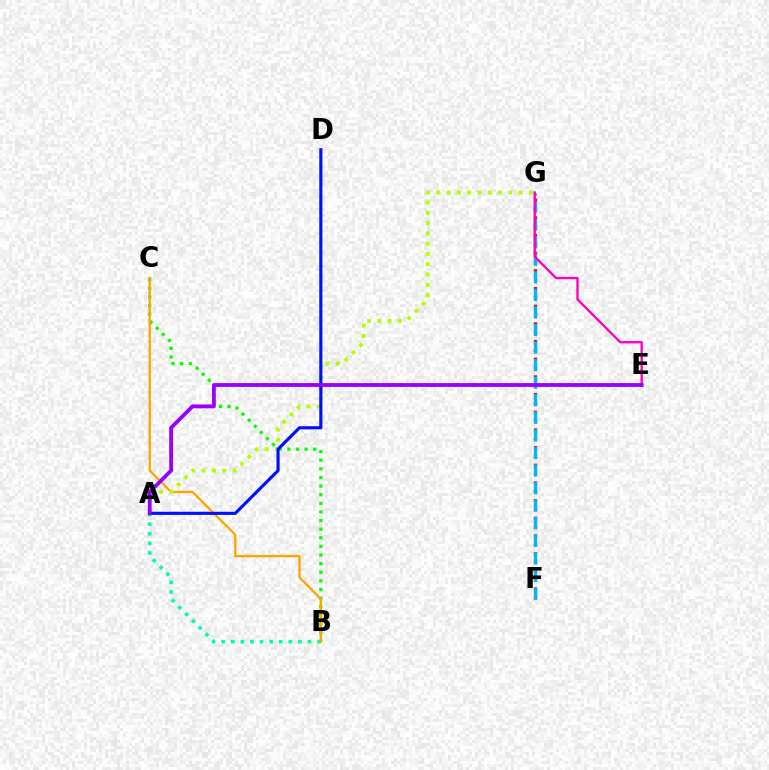{('F', 'G'): [{'color': '#ff0000', 'line_style': 'dotted', 'thickness': 2.4}, {'color': '#00b5ff', 'line_style': 'dashed', 'thickness': 2.39}], ('A', 'B'): [{'color': '#00ff9d', 'line_style': 'dotted', 'thickness': 2.6}], ('B', 'C'): [{'color': '#08ff00', 'line_style': 'dotted', 'thickness': 2.34}, {'color': '#ffa500', 'line_style': 'solid', 'thickness': 1.67}], ('A', 'G'): [{'color': '#b3ff00', 'line_style': 'dotted', 'thickness': 2.79}], ('A', 'D'): [{'color': '#0010ff', 'line_style': 'solid', 'thickness': 2.25}], ('E', 'G'): [{'color': '#ff00bd', 'line_style': 'solid', 'thickness': 1.7}], ('A', 'E'): [{'color': '#9b00ff', 'line_style': 'solid', 'thickness': 2.74}]}